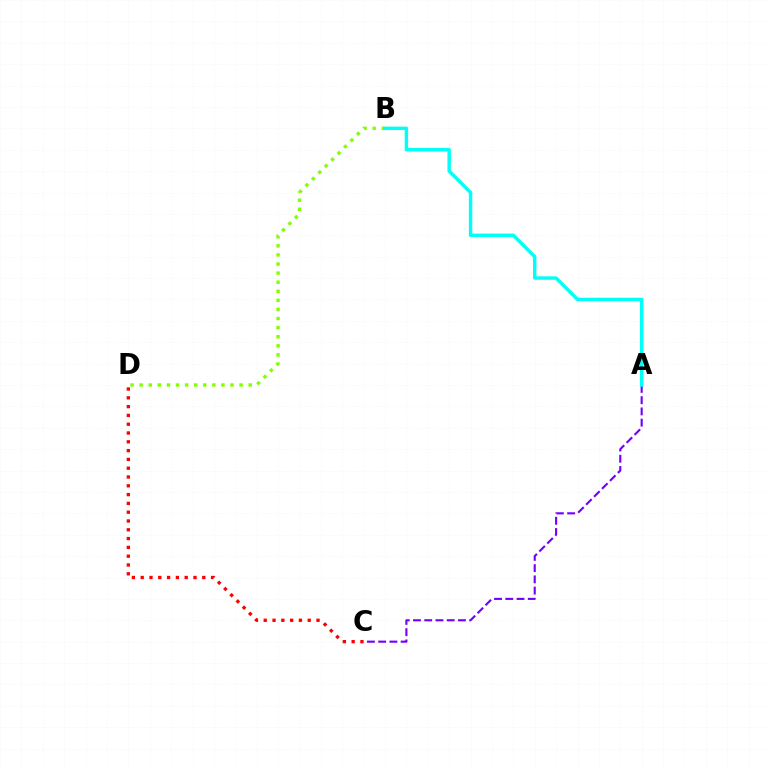{('B', 'D'): [{'color': '#84ff00', 'line_style': 'dotted', 'thickness': 2.47}], ('A', 'C'): [{'color': '#7200ff', 'line_style': 'dashed', 'thickness': 1.53}], ('C', 'D'): [{'color': '#ff0000', 'line_style': 'dotted', 'thickness': 2.39}], ('A', 'B'): [{'color': '#00fff6', 'line_style': 'solid', 'thickness': 2.46}]}